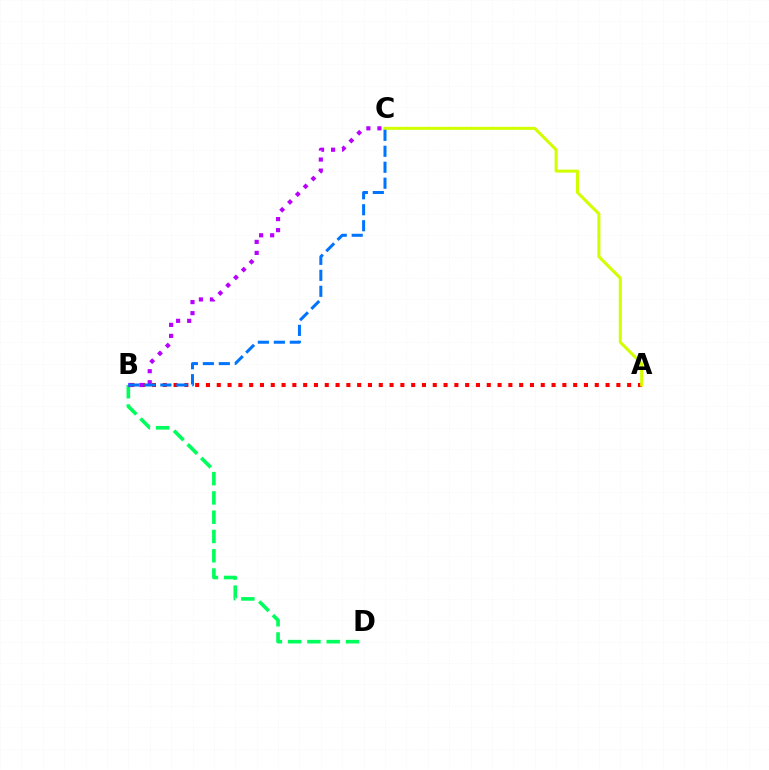{('A', 'B'): [{'color': '#ff0000', 'line_style': 'dotted', 'thickness': 2.93}], ('B', 'D'): [{'color': '#00ff5c', 'line_style': 'dashed', 'thickness': 2.62}], ('B', 'C'): [{'color': '#b900ff', 'line_style': 'dotted', 'thickness': 3.0}, {'color': '#0074ff', 'line_style': 'dashed', 'thickness': 2.17}], ('A', 'C'): [{'color': '#d1ff00', 'line_style': 'solid', 'thickness': 2.17}]}